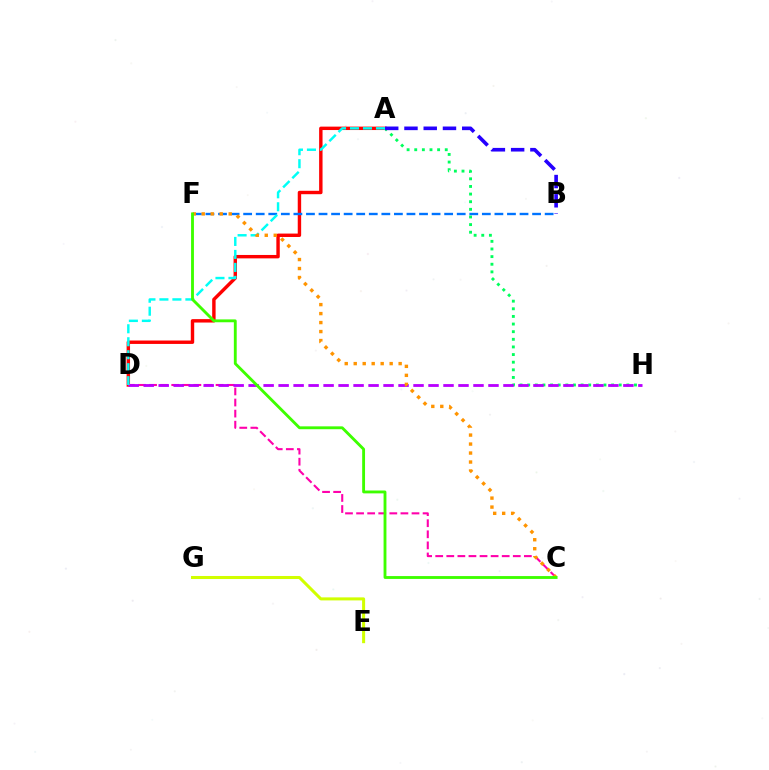{('A', 'D'): [{'color': '#ff0000', 'line_style': 'solid', 'thickness': 2.46}, {'color': '#00fff6', 'line_style': 'dashed', 'thickness': 1.76}], ('A', 'H'): [{'color': '#00ff5c', 'line_style': 'dotted', 'thickness': 2.07}], ('C', 'D'): [{'color': '#ff00ac', 'line_style': 'dashed', 'thickness': 1.51}], ('B', 'F'): [{'color': '#0074ff', 'line_style': 'dashed', 'thickness': 1.71}], ('A', 'B'): [{'color': '#2500ff', 'line_style': 'dashed', 'thickness': 2.62}], ('D', 'H'): [{'color': '#b900ff', 'line_style': 'dashed', 'thickness': 2.04}], ('C', 'F'): [{'color': '#ff9400', 'line_style': 'dotted', 'thickness': 2.44}, {'color': '#3dff00', 'line_style': 'solid', 'thickness': 2.06}], ('E', 'G'): [{'color': '#d1ff00', 'line_style': 'solid', 'thickness': 2.18}]}